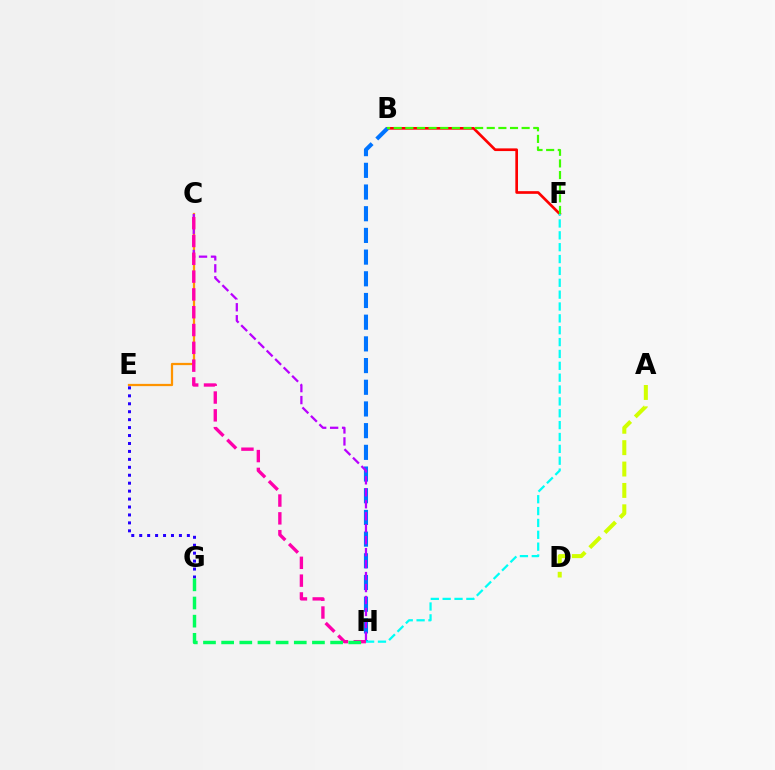{('B', 'F'): [{'color': '#ff0000', 'line_style': 'solid', 'thickness': 1.93}, {'color': '#3dff00', 'line_style': 'dashed', 'thickness': 1.58}], ('B', 'H'): [{'color': '#0074ff', 'line_style': 'dashed', 'thickness': 2.95}], ('C', 'E'): [{'color': '#ff9400', 'line_style': 'solid', 'thickness': 1.62}], ('E', 'G'): [{'color': '#2500ff', 'line_style': 'dotted', 'thickness': 2.16}], ('C', 'H'): [{'color': '#b900ff', 'line_style': 'dashed', 'thickness': 1.63}, {'color': '#ff00ac', 'line_style': 'dashed', 'thickness': 2.42}], ('G', 'H'): [{'color': '#00ff5c', 'line_style': 'dashed', 'thickness': 2.47}], ('F', 'H'): [{'color': '#00fff6', 'line_style': 'dashed', 'thickness': 1.61}], ('A', 'D'): [{'color': '#d1ff00', 'line_style': 'dashed', 'thickness': 2.9}]}